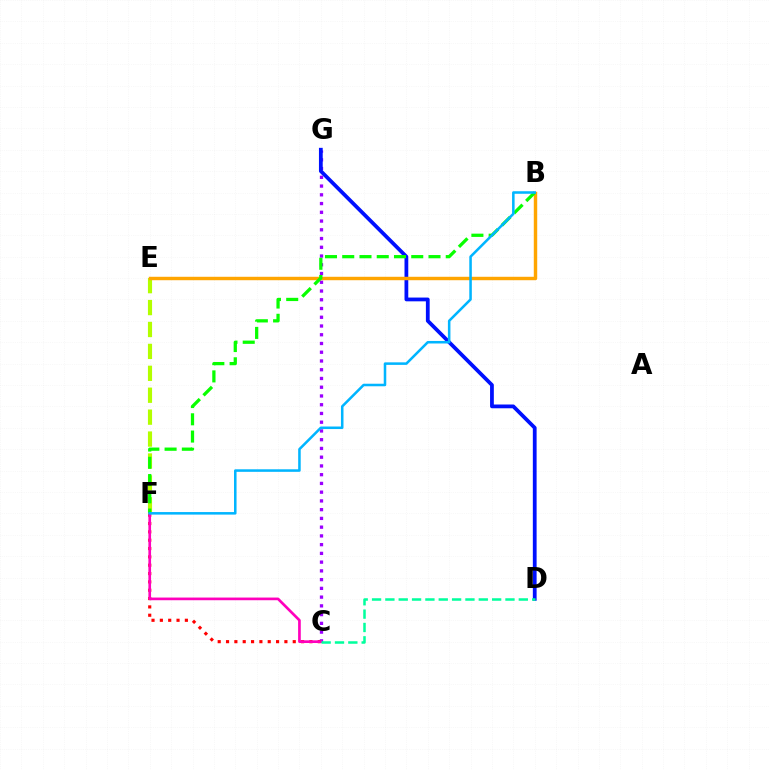{('C', 'G'): [{'color': '#9b00ff', 'line_style': 'dotted', 'thickness': 2.38}], ('C', 'F'): [{'color': '#ff0000', 'line_style': 'dotted', 'thickness': 2.27}, {'color': '#ff00bd', 'line_style': 'solid', 'thickness': 1.93}], ('D', 'G'): [{'color': '#0010ff', 'line_style': 'solid', 'thickness': 2.72}], ('E', 'F'): [{'color': '#b3ff00', 'line_style': 'dashed', 'thickness': 2.98}], ('B', 'E'): [{'color': '#ffa500', 'line_style': 'solid', 'thickness': 2.47}], ('C', 'D'): [{'color': '#00ff9d', 'line_style': 'dashed', 'thickness': 1.81}], ('B', 'F'): [{'color': '#08ff00', 'line_style': 'dashed', 'thickness': 2.34}, {'color': '#00b5ff', 'line_style': 'solid', 'thickness': 1.83}]}